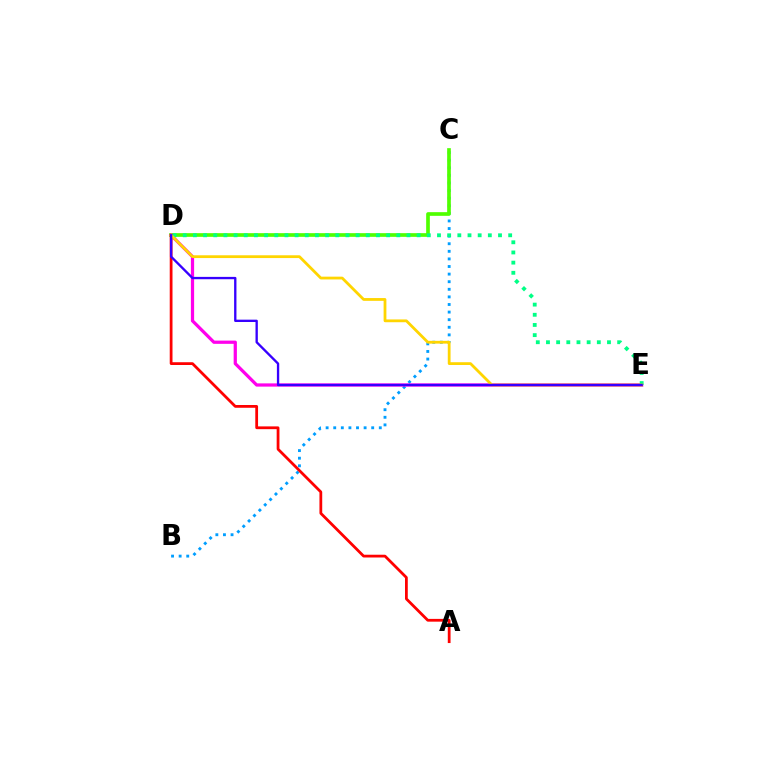{('B', 'C'): [{'color': '#009eff', 'line_style': 'dotted', 'thickness': 2.06}], ('C', 'D'): [{'color': '#4fff00', 'line_style': 'solid', 'thickness': 2.64}], ('D', 'E'): [{'color': '#ff00ed', 'line_style': 'solid', 'thickness': 2.33}, {'color': '#00ff86', 'line_style': 'dotted', 'thickness': 2.76}, {'color': '#ffd500', 'line_style': 'solid', 'thickness': 2.01}, {'color': '#3700ff', 'line_style': 'solid', 'thickness': 1.68}], ('A', 'D'): [{'color': '#ff0000', 'line_style': 'solid', 'thickness': 2.0}]}